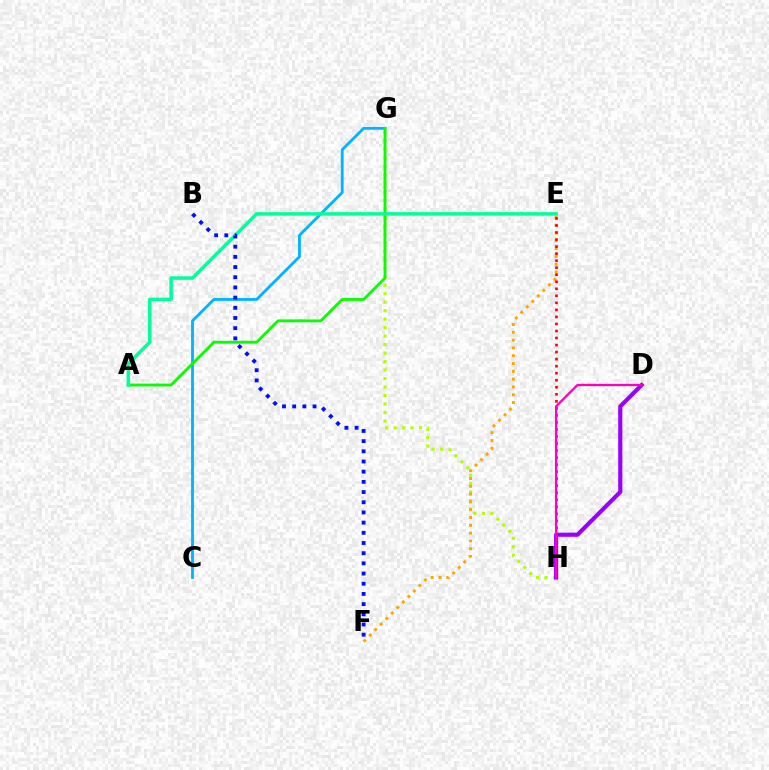{('G', 'H'): [{'color': '#b3ff00', 'line_style': 'dotted', 'thickness': 2.31}], ('E', 'F'): [{'color': '#ffa500', 'line_style': 'dotted', 'thickness': 2.12}], ('C', 'G'): [{'color': '#00b5ff', 'line_style': 'solid', 'thickness': 2.03}], ('A', 'G'): [{'color': '#08ff00', 'line_style': 'solid', 'thickness': 2.04}], ('E', 'H'): [{'color': '#ff0000', 'line_style': 'dotted', 'thickness': 1.91}], ('A', 'E'): [{'color': '#00ff9d', 'line_style': 'solid', 'thickness': 2.52}], ('D', 'H'): [{'color': '#9b00ff', 'line_style': 'solid', 'thickness': 2.98}, {'color': '#ff00bd', 'line_style': 'solid', 'thickness': 1.66}], ('B', 'F'): [{'color': '#0010ff', 'line_style': 'dotted', 'thickness': 2.77}]}